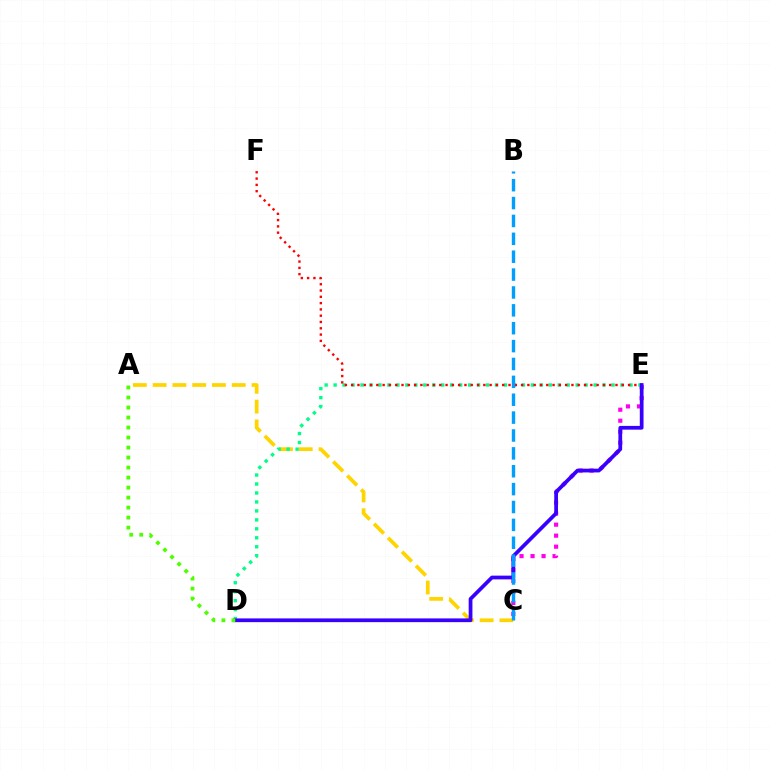{('C', 'E'): [{'color': '#ff00ed', 'line_style': 'dotted', 'thickness': 2.99}], ('A', 'C'): [{'color': '#ffd500', 'line_style': 'dashed', 'thickness': 2.69}], ('D', 'E'): [{'color': '#00ff86', 'line_style': 'dotted', 'thickness': 2.44}, {'color': '#3700ff', 'line_style': 'solid', 'thickness': 2.69}], ('E', 'F'): [{'color': '#ff0000', 'line_style': 'dotted', 'thickness': 1.71}], ('A', 'D'): [{'color': '#4fff00', 'line_style': 'dotted', 'thickness': 2.72}], ('B', 'C'): [{'color': '#009eff', 'line_style': 'dashed', 'thickness': 2.43}]}